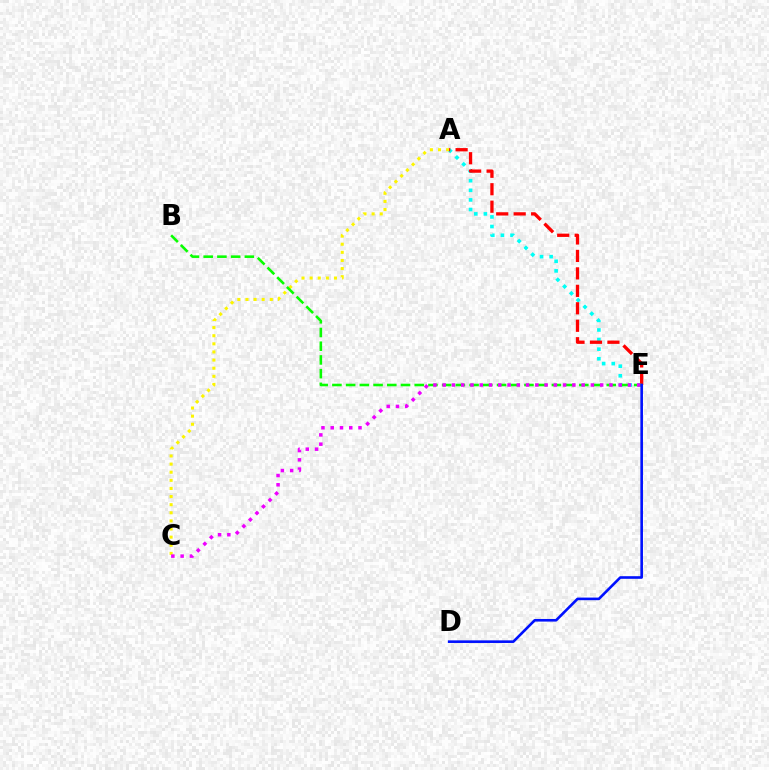{('A', 'E'): [{'color': '#00fff6', 'line_style': 'dotted', 'thickness': 2.61}, {'color': '#ff0000', 'line_style': 'dashed', 'thickness': 2.37}], ('A', 'C'): [{'color': '#fcf500', 'line_style': 'dotted', 'thickness': 2.21}], ('B', 'E'): [{'color': '#08ff00', 'line_style': 'dashed', 'thickness': 1.86}], ('C', 'E'): [{'color': '#ee00ff', 'line_style': 'dotted', 'thickness': 2.52}], ('D', 'E'): [{'color': '#0010ff', 'line_style': 'solid', 'thickness': 1.88}]}